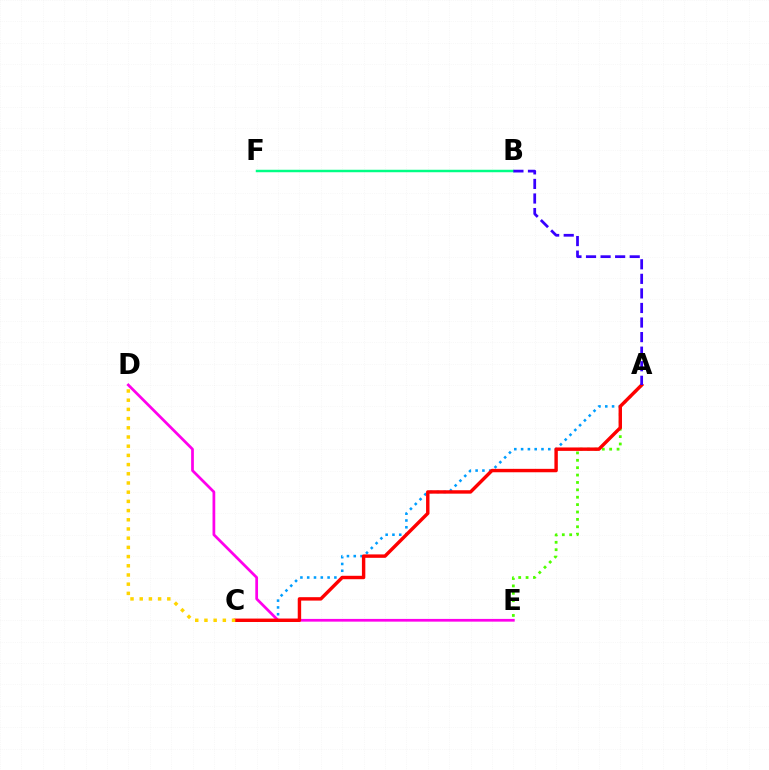{('A', 'E'): [{'color': '#4fff00', 'line_style': 'dotted', 'thickness': 2.01}], ('A', 'C'): [{'color': '#009eff', 'line_style': 'dotted', 'thickness': 1.85}, {'color': '#ff0000', 'line_style': 'solid', 'thickness': 2.46}], ('D', 'E'): [{'color': '#ff00ed', 'line_style': 'solid', 'thickness': 1.97}], ('B', 'F'): [{'color': '#00ff86', 'line_style': 'solid', 'thickness': 1.78}], ('A', 'B'): [{'color': '#3700ff', 'line_style': 'dashed', 'thickness': 1.98}], ('C', 'D'): [{'color': '#ffd500', 'line_style': 'dotted', 'thickness': 2.5}]}